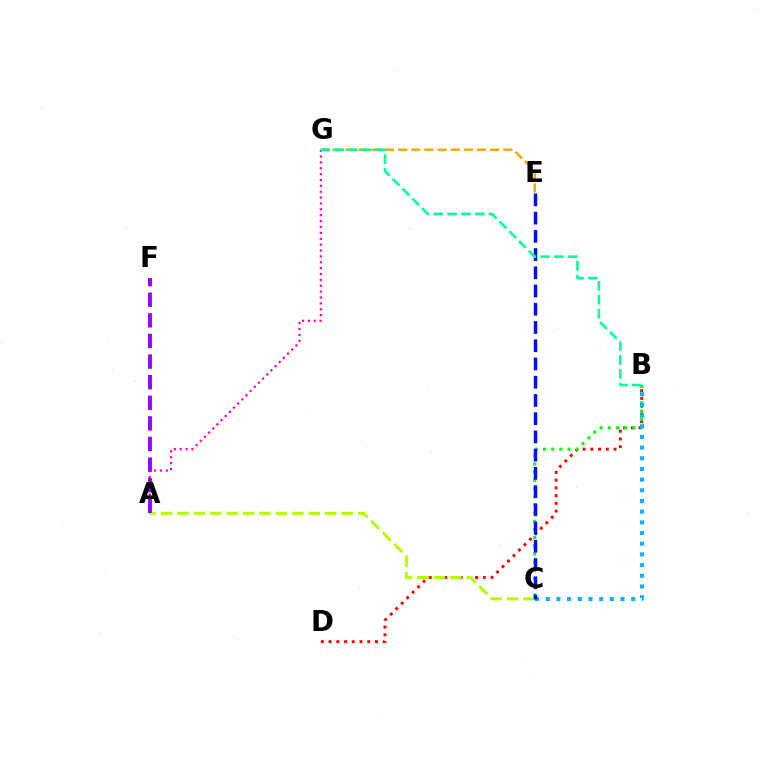{('B', 'D'): [{'color': '#ff0000', 'line_style': 'dotted', 'thickness': 2.1}], ('B', 'C'): [{'color': '#08ff00', 'line_style': 'dotted', 'thickness': 2.22}, {'color': '#00b5ff', 'line_style': 'dotted', 'thickness': 2.9}], ('E', 'G'): [{'color': '#ffa500', 'line_style': 'dashed', 'thickness': 1.79}], ('A', 'G'): [{'color': '#ff00bd', 'line_style': 'dotted', 'thickness': 1.6}], ('A', 'C'): [{'color': '#b3ff00', 'line_style': 'dashed', 'thickness': 2.23}], ('A', 'F'): [{'color': '#9b00ff', 'line_style': 'dashed', 'thickness': 2.8}], ('C', 'E'): [{'color': '#0010ff', 'line_style': 'dashed', 'thickness': 2.48}], ('B', 'G'): [{'color': '#00ff9d', 'line_style': 'dashed', 'thickness': 1.88}]}